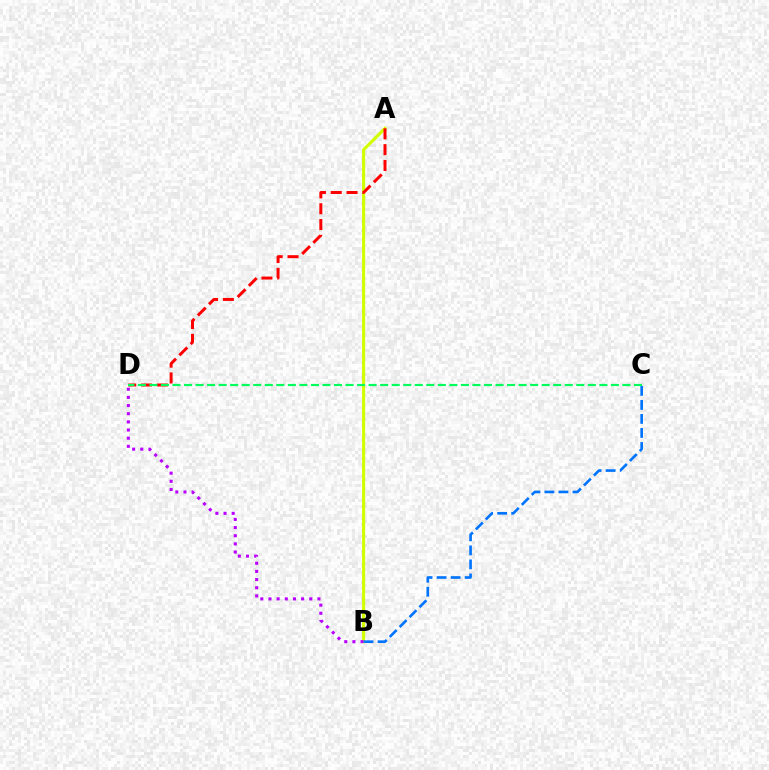{('A', 'B'): [{'color': '#d1ff00', 'line_style': 'solid', 'thickness': 2.25}], ('B', 'D'): [{'color': '#b900ff', 'line_style': 'dotted', 'thickness': 2.22}], ('B', 'C'): [{'color': '#0074ff', 'line_style': 'dashed', 'thickness': 1.91}], ('A', 'D'): [{'color': '#ff0000', 'line_style': 'dashed', 'thickness': 2.15}], ('C', 'D'): [{'color': '#00ff5c', 'line_style': 'dashed', 'thickness': 1.57}]}